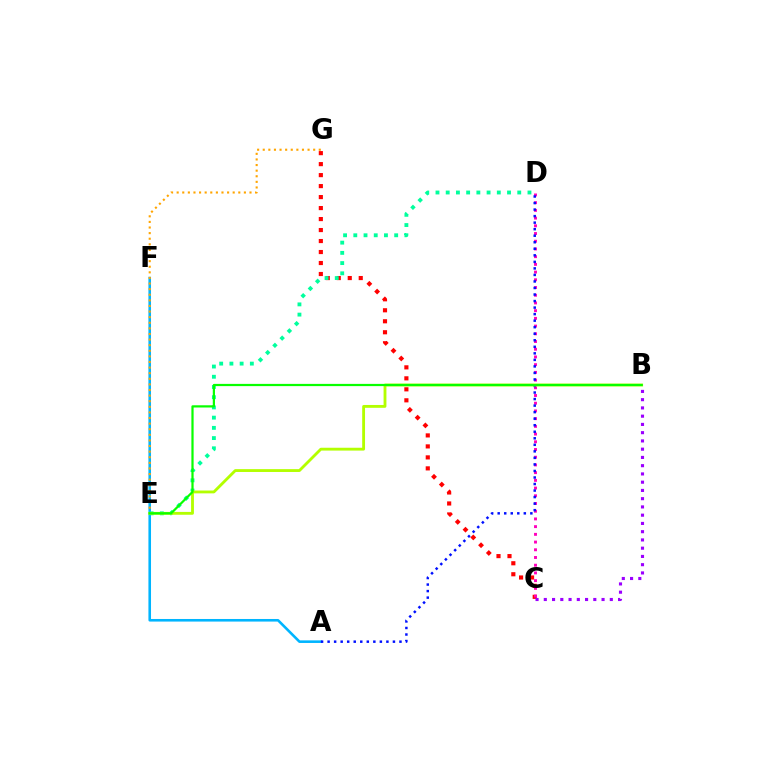{('A', 'F'): [{'color': '#00b5ff', 'line_style': 'solid', 'thickness': 1.86}], ('C', 'G'): [{'color': '#ff0000', 'line_style': 'dotted', 'thickness': 2.99}], ('C', 'D'): [{'color': '#ff00bd', 'line_style': 'dotted', 'thickness': 2.1}], ('E', 'G'): [{'color': '#ffa500', 'line_style': 'dotted', 'thickness': 1.52}], ('D', 'E'): [{'color': '#00ff9d', 'line_style': 'dotted', 'thickness': 2.78}], ('A', 'D'): [{'color': '#0010ff', 'line_style': 'dotted', 'thickness': 1.78}], ('B', 'E'): [{'color': '#b3ff00', 'line_style': 'solid', 'thickness': 2.05}, {'color': '#08ff00', 'line_style': 'solid', 'thickness': 1.6}], ('B', 'C'): [{'color': '#9b00ff', 'line_style': 'dotted', 'thickness': 2.24}]}